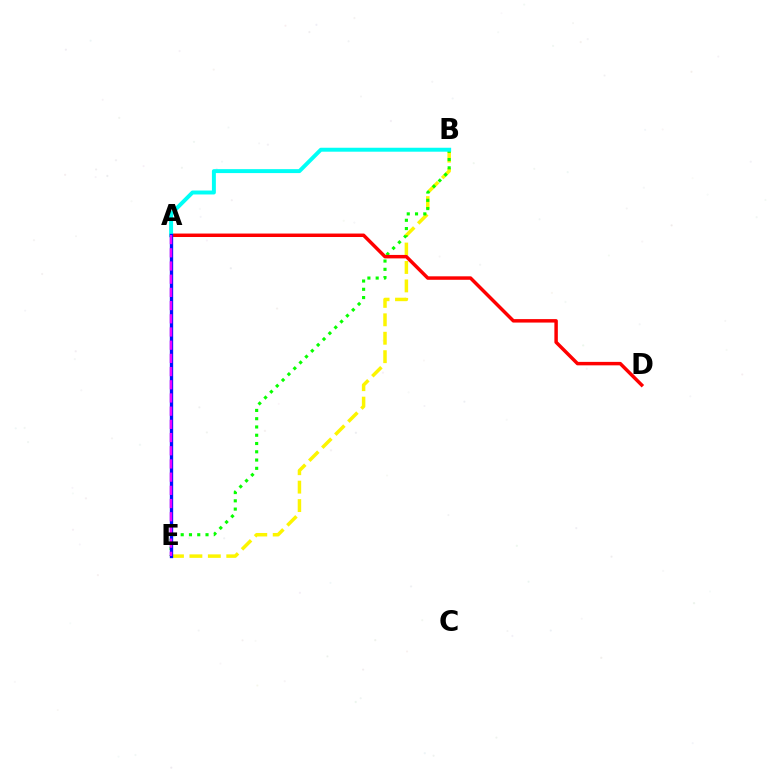{('B', 'E'): [{'color': '#fcf500', 'line_style': 'dashed', 'thickness': 2.5}, {'color': '#08ff00', 'line_style': 'dotted', 'thickness': 2.25}], ('A', 'D'): [{'color': '#ff0000', 'line_style': 'solid', 'thickness': 2.5}], ('A', 'B'): [{'color': '#00fff6', 'line_style': 'solid', 'thickness': 2.84}], ('A', 'E'): [{'color': '#0010ff', 'line_style': 'solid', 'thickness': 2.39}, {'color': '#ee00ff', 'line_style': 'dashed', 'thickness': 1.79}]}